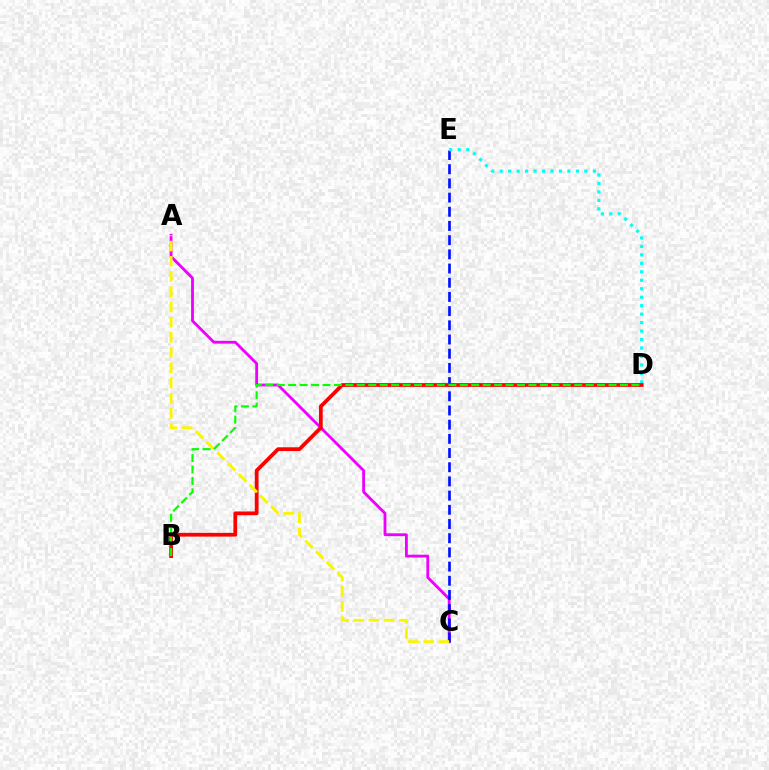{('A', 'C'): [{'color': '#ee00ff', 'line_style': 'solid', 'thickness': 2.04}, {'color': '#fcf500', 'line_style': 'dashed', 'thickness': 2.07}], ('C', 'E'): [{'color': '#0010ff', 'line_style': 'dashed', 'thickness': 1.93}], ('D', 'E'): [{'color': '#00fff6', 'line_style': 'dotted', 'thickness': 2.3}], ('B', 'D'): [{'color': '#ff0000', 'line_style': 'solid', 'thickness': 2.71}, {'color': '#08ff00', 'line_style': 'dashed', 'thickness': 1.55}]}